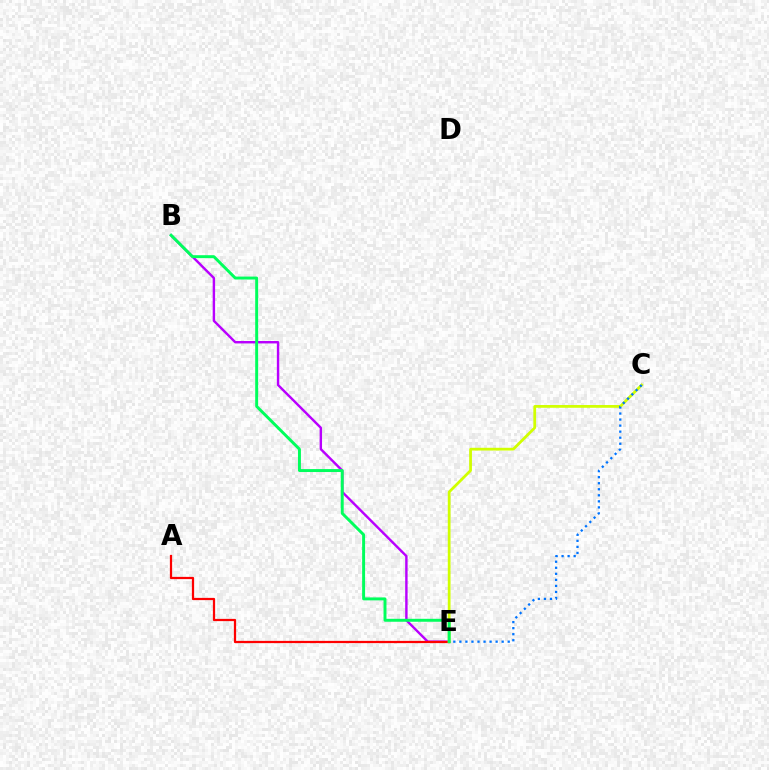{('B', 'E'): [{'color': '#b900ff', 'line_style': 'solid', 'thickness': 1.74}, {'color': '#00ff5c', 'line_style': 'solid', 'thickness': 2.12}], ('A', 'E'): [{'color': '#ff0000', 'line_style': 'solid', 'thickness': 1.61}], ('C', 'E'): [{'color': '#d1ff00', 'line_style': 'solid', 'thickness': 1.99}, {'color': '#0074ff', 'line_style': 'dotted', 'thickness': 1.64}]}